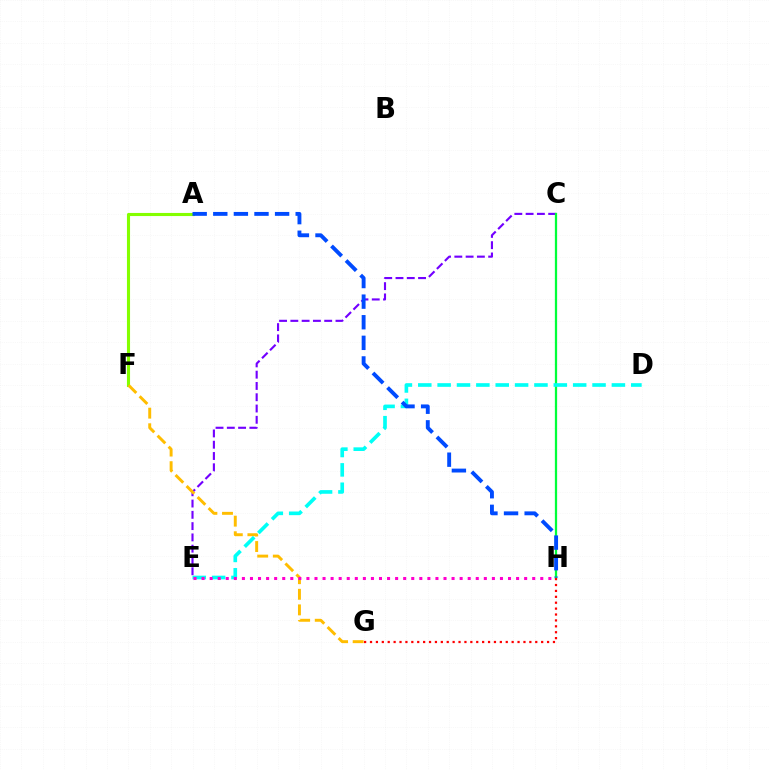{('C', 'E'): [{'color': '#7200ff', 'line_style': 'dashed', 'thickness': 1.53}], ('A', 'F'): [{'color': '#84ff00', 'line_style': 'solid', 'thickness': 2.23}], ('F', 'G'): [{'color': '#ffbd00', 'line_style': 'dashed', 'thickness': 2.12}], ('C', 'H'): [{'color': '#00ff39', 'line_style': 'solid', 'thickness': 1.62}], ('D', 'E'): [{'color': '#00fff6', 'line_style': 'dashed', 'thickness': 2.63}], ('E', 'H'): [{'color': '#ff00cf', 'line_style': 'dotted', 'thickness': 2.19}], ('A', 'H'): [{'color': '#004bff', 'line_style': 'dashed', 'thickness': 2.8}], ('G', 'H'): [{'color': '#ff0000', 'line_style': 'dotted', 'thickness': 1.6}]}